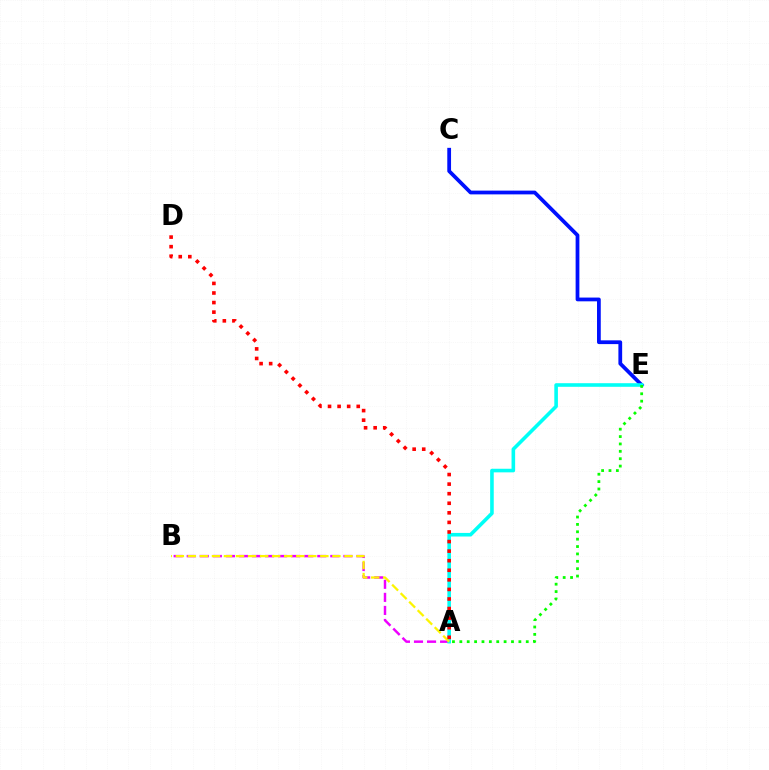{('C', 'E'): [{'color': '#0010ff', 'line_style': 'solid', 'thickness': 2.71}], ('A', 'B'): [{'color': '#ee00ff', 'line_style': 'dashed', 'thickness': 1.77}, {'color': '#fcf500', 'line_style': 'dashed', 'thickness': 1.64}], ('A', 'E'): [{'color': '#00fff6', 'line_style': 'solid', 'thickness': 2.59}, {'color': '#08ff00', 'line_style': 'dotted', 'thickness': 2.01}], ('A', 'D'): [{'color': '#ff0000', 'line_style': 'dotted', 'thickness': 2.6}]}